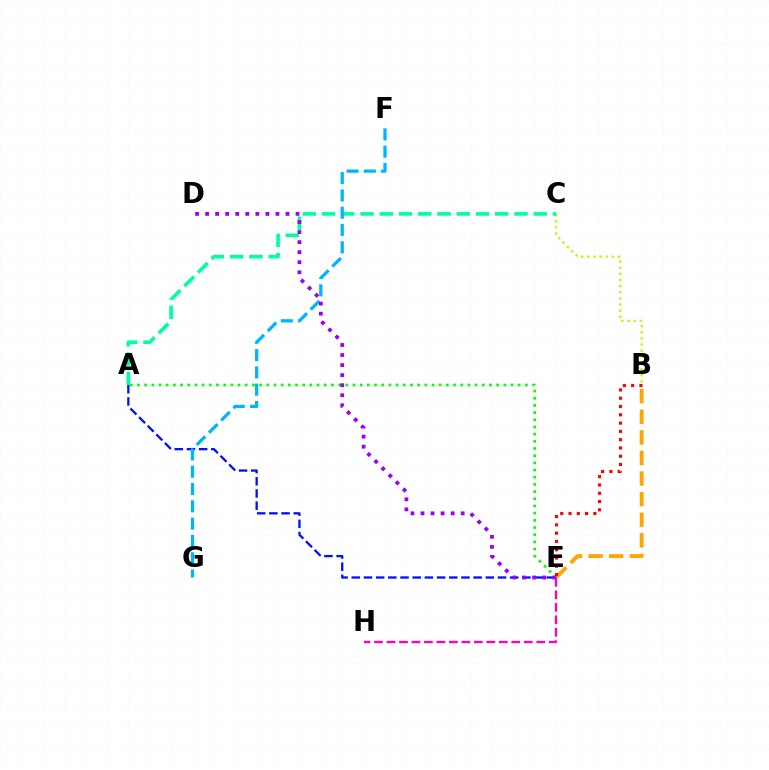{('B', 'C'): [{'color': '#b3ff00', 'line_style': 'dotted', 'thickness': 1.67}], ('A', 'E'): [{'color': '#08ff00', 'line_style': 'dotted', 'thickness': 1.95}, {'color': '#0010ff', 'line_style': 'dashed', 'thickness': 1.66}], ('A', 'C'): [{'color': '#00ff9d', 'line_style': 'dashed', 'thickness': 2.61}], ('B', 'E'): [{'color': '#ffa500', 'line_style': 'dashed', 'thickness': 2.8}, {'color': '#ff0000', 'line_style': 'dotted', 'thickness': 2.25}], ('F', 'G'): [{'color': '#00b5ff', 'line_style': 'dashed', 'thickness': 2.35}], ('E', 'H'): [{'color': '#ff00bd', 'line_style': 'dashed', 'thickness': 1.7}], ('D', 'E'): [{'color': '#9b00ff', 'line_style': 'dotted', 'thickness': 2.73}]}